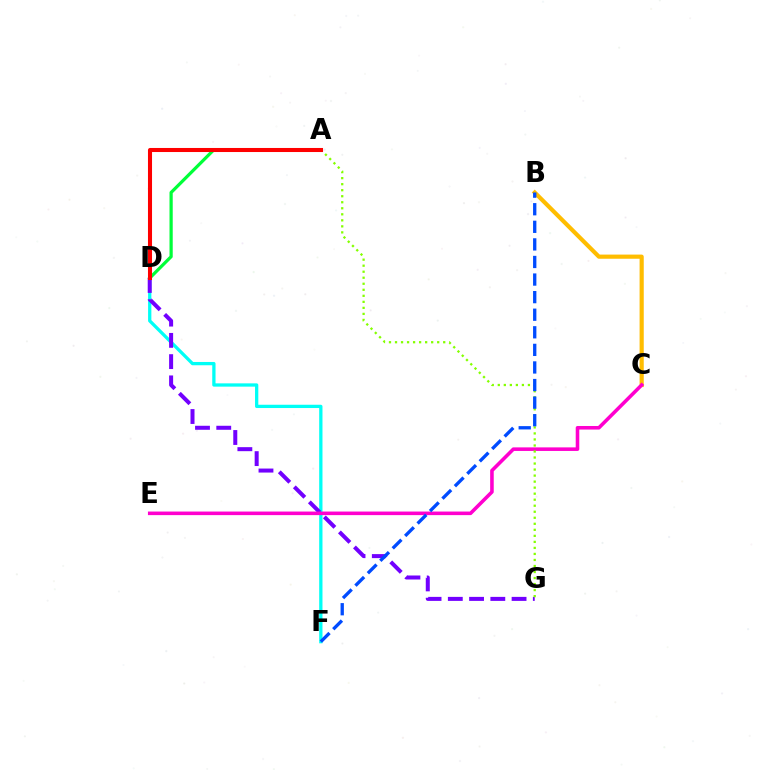{('A', 'D'): [{'color': '#00ff39', 'line_style': 'solid', 'thickness': 2.32}, {'color': '#ff0000', 'line_style': 'solid', 'thickness': 2.93}], ('D', 'F'): [{'color': '#00fff6', 'line_style': 'solid', 'thickness': 2.36}], ('B', 'C'): [{'color': '#ffbd00', 'line_style': 'solid', 'thickness': 3.0}], ('D', 'G'): [{'color': '#7200ff', 'line_style': 'dashed', 'thickness': 2.89}], ('C', 'E'): [{'color': '#ff00cf', 'line_style': 'solid', 'thickness': 2.57}], ('A', 'G'): [{'color': '#84ff00', 'line_style': 'dotted', 'thickness': 1.64}], ('B', 'F'): [{'color': '#004bff', 'line_style': 'dashed', 'thickness': 2.39}]}